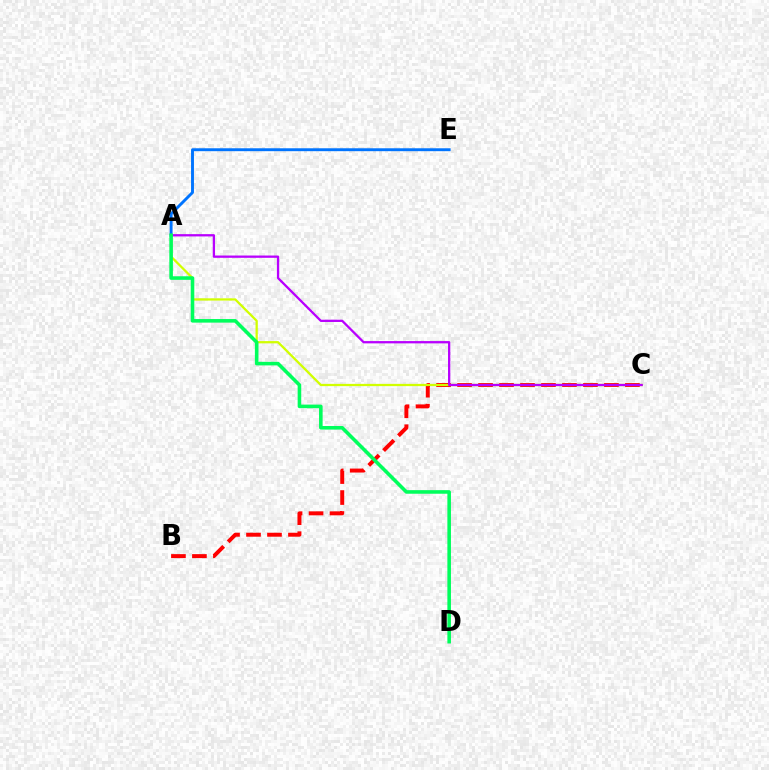{('B', 'C'): [{'color': '#ff0000', 'line_style': 'dashed', 'thickness': 2.85}], ('A', 'E'): [{'color': '#0074ff', 'line_style': 'solid', 'thickness': 2.09}], ('A', 'C'): [{'color': '#d1ff00', 'line_style': 'solid', 'thickness': 1.63}, {'color': '#b900ff', 'line_style': 'solid', 'thickness': 1.65}], ('A', 'D'): [{'color': '#00ff5c', 'line_style': 'solid', 'thickness': 2.58}]}